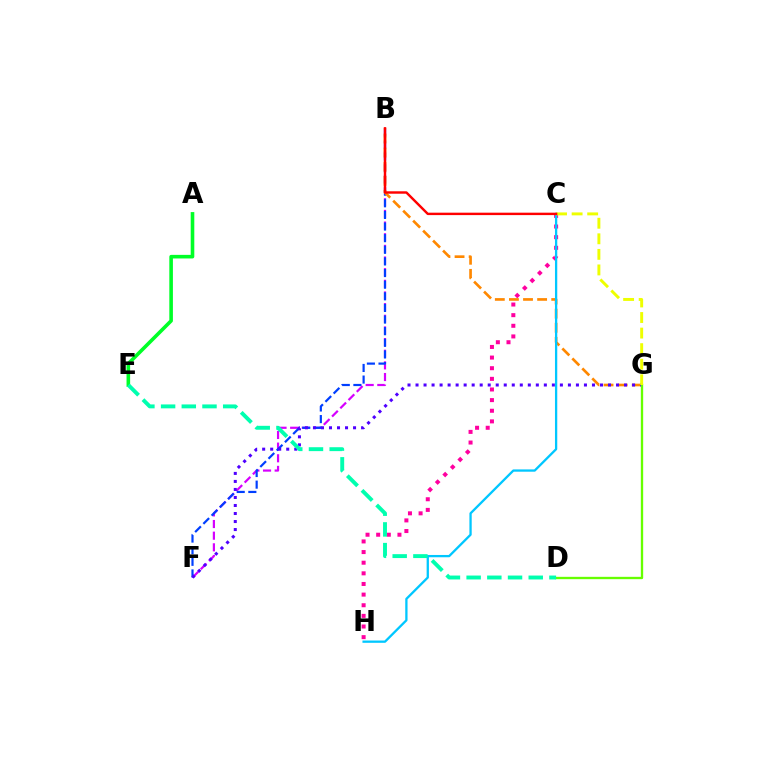{('C', 'H'): [{'color': '#ff00a0', 'line_style': 'dotted', 'thickness': 2.89}, {'color': '#00c7ff', 'line_style': 'solid', 'thickness': 1.65}], ('B', 'F'): [{'color': '#d600ff', 'line_style': 'dashed', 'thickness': 1.58}, {'color': '#003fff', 'line_style': 'dashed', 'thickness': 1.58}], ('B', 'G'): [{'color': '#ff8800', 'line_style': 'dashed', 'thickness': 1.92}], ('F', 'G'): [{'color': '#4f00ff', 'line_style': 'dotted', 'thickness': 2.18}], ('A', 'E'): [{'color': '#00ff27', 'line_style': 'solid', 'thickness': 2.59}], ('D', 'G'): [{'color': '#66ff00', 'line_style': 'solid', 'thickness': 1.68}], ('D', 'E'): [{'color': '#00ffaf', 'line_style': 'dashed', 'thickness': 2.81}], ('C', 'G'): [{'color': '#eeff00', 'line_style': 'dashed', 'thickness': 2.11}], ('B', 'C'): [{'color': '#ff0000', 'line_style': 'solid', 'thickness': 1.75}]}